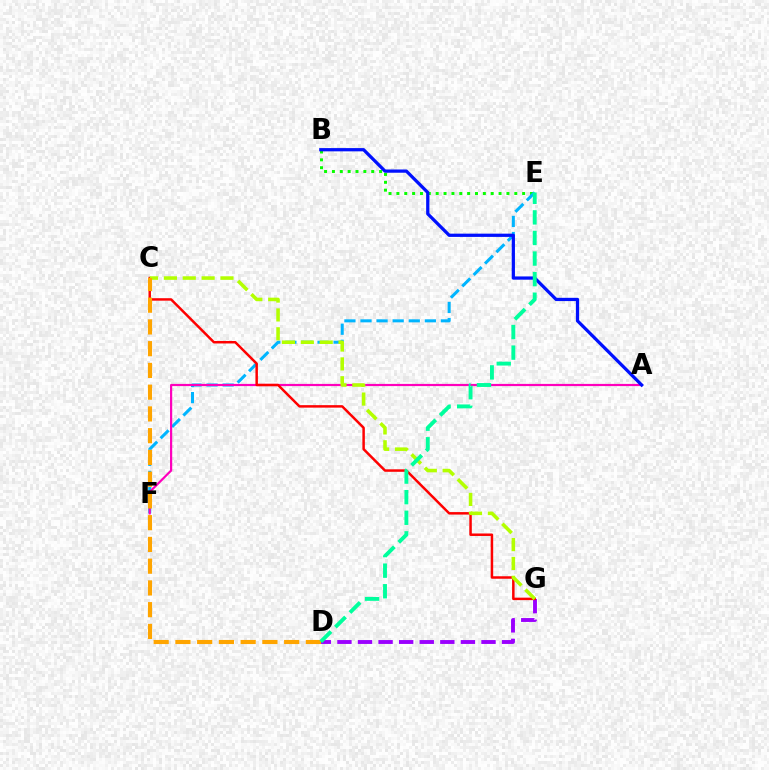{('B', 'E'): [{'color': '#08ff00', 'line_style': 'dotted', 'thickness': 2.14}], ('E', 'F'): [{'color': '#00b5ff', 'line_style': 'dashed', 'thickness': 2.19}], ('A', 'F'): [{'color': '#ff00bd', 'line_style': 'solid', 'thickness': 1.58}], ('D', 'G'): [{'color': '#9b00ff', 'line_style': 'dashed', 'thickness': 2.8}], ('A', 'B'): [{'color': '#0010ff', 'line_style': 'solid', 'thickness': 2.34}], ('C', 'G'): [{'color': '#ff0000', 'line_style': 'solid', 'thickness': 1.79}, {'color': '#b3ff00', 'line_style': 'dashed', 'thickness': 2.56}], ('C', 'D'): [{'color': '#ffa500', 'line_style': 'dashed', 'thickness': 2.95}], ('D', 'E'): [{'color': '#00ff9d', 'line_style': 'dashed', 'thickness': 2.8}]}